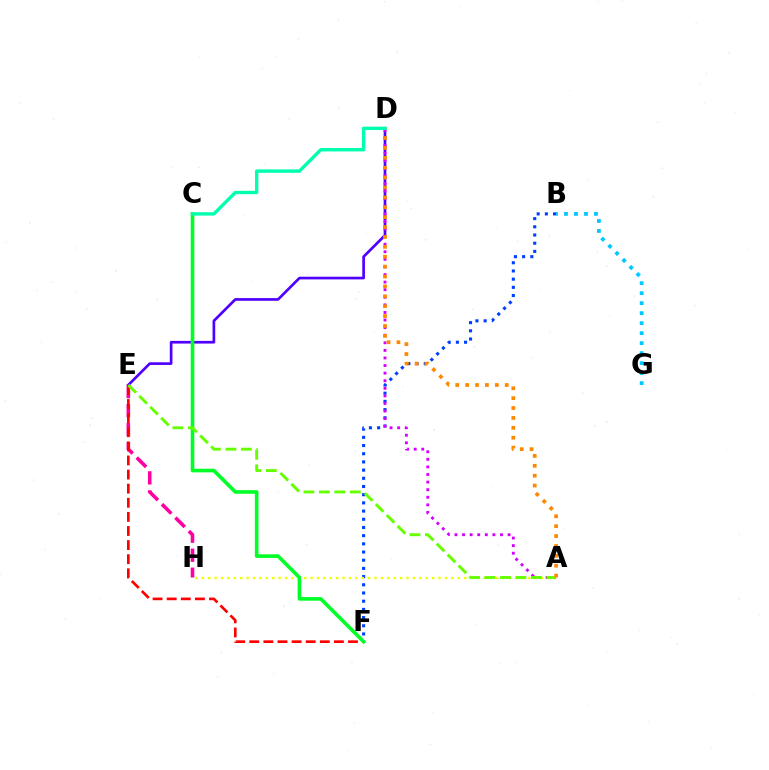{('B', 'F'): [{'color': '#003fff', 'line_style': 'dotted', 'thickness': 2.23}], ('E', 'H'): [{'color': '#ff00a0', 'line_style': 'dashed', 'thickness': 2.58}], ('E', 'F'): [{'color': '#ff0000', 'line_style': 'dashed', 'thickness': 1.92}], ('D', 'E'): [{'color': '#4f00ff', 'line_style': 'solid', 'thickness': 1.93}], ('A', 'D'): [{'color': '#d600ff', 'line_style': 'dotted', 'thickness': 2.06}, {'color': '#ff8800', 'line_style': 'dotted', 'thickness': 2.69}], ('A', 'H'): [{'color': '#eeff00', 'line_style': 'dotted', 'thickness': 1.74}], ('C', 'F'): [{'color': '#00ff27', 'line_style': 'solid', 'thickness': 2.61}], ('B', 'G'): [{'color': '#00c7ff', 'line_style': 'dotted', 'thickness': 2.72}], ('A', 'E'): [{'color': '#66ff00', 'line_style': 'dashed', 'thickness': 2.1}], ('C', 'D'): [{'color': '#00ffaf', 'line_style': 'solid', 'thickness': 2.44}]}